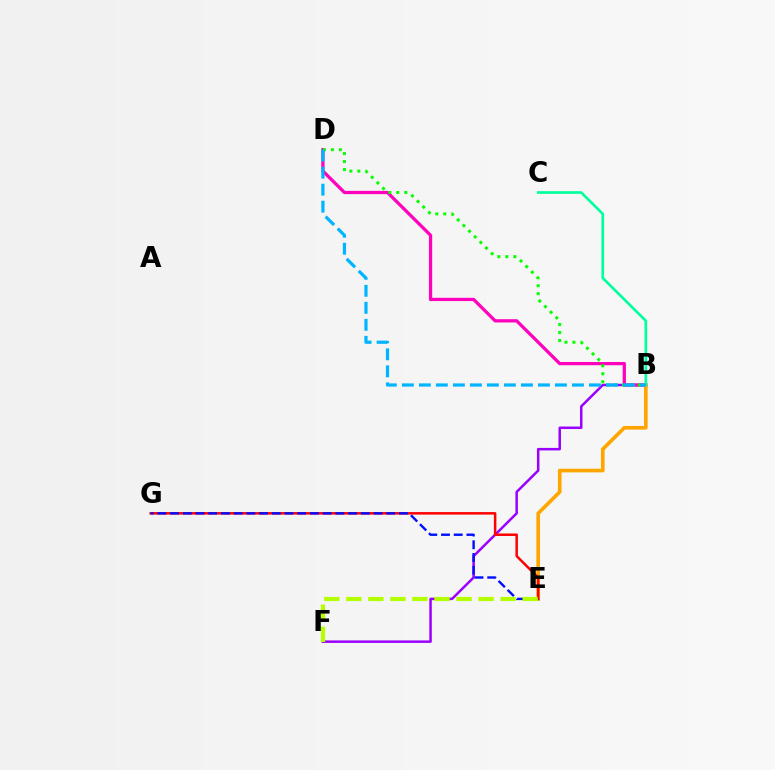{('B', 'F'): [{'color': '#9b00ff', 'line_style': 'solid', 'thickness': 1.8}], ('B', 'D'): [{'color': '#ff00bd', 'line_style': 'solid', 'thickness': 2.34}, {'color': '#08ff00', 'line_style': 'dotted', 'thickness': 2.17}, {'color': '#00b5ff', 'line_style': 'dashed', 'thickness': 2.31}], ('B', 'E'): [{'color': '#ffa500', 'line_style': 'solid', 'thickness': 2.62}], ('E', 'G'): [{'color': '#ff0000', 'line_style': 'solid', 'thickness': 1.8}, {'color': '#0010ff', 'line_style': 'dashed', 'thickness': 1.73}], ('B', 'C'): [{'color': '#00ff9d', 'line_style': 'solid', 'thickness': 1.92}], ('E', 'F'): [{'color': '#b3ff00', 'line_style': 'dashed', 'thickness': 2.99}]}